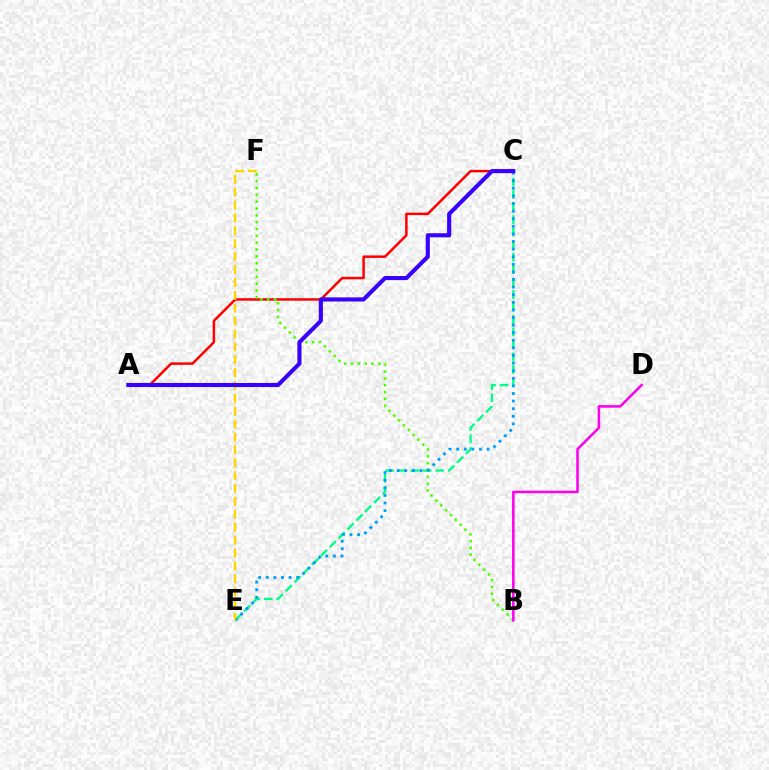{('C', 'E'): [{'color': '#00ff86', 'line_style': 'dashed', 'thickness': 1.7}, {'color': '#009eff', 'line_style': 'dotted', 'thickness': 2.06}], ('A', 'C'): [{'color': '#ff0000', 'line_style': 'solid', 'thickness': 1.79}, {'color': '#3700ff', 'line_style': 'solid', 'thickness': 2.95}], ('B', 'F'): [{'color': '#4fff00', 'line_style': 'dotted', 'thickness': 1.86}], ('B', 'D'): [{'color': '#ff00ed', 'line_style': 'solid', 'thickness': 1.83}], ('E', 'F'): [{'color': '#ffd500', 'line_style': 'dashed', 'thickness': 1.75}]}